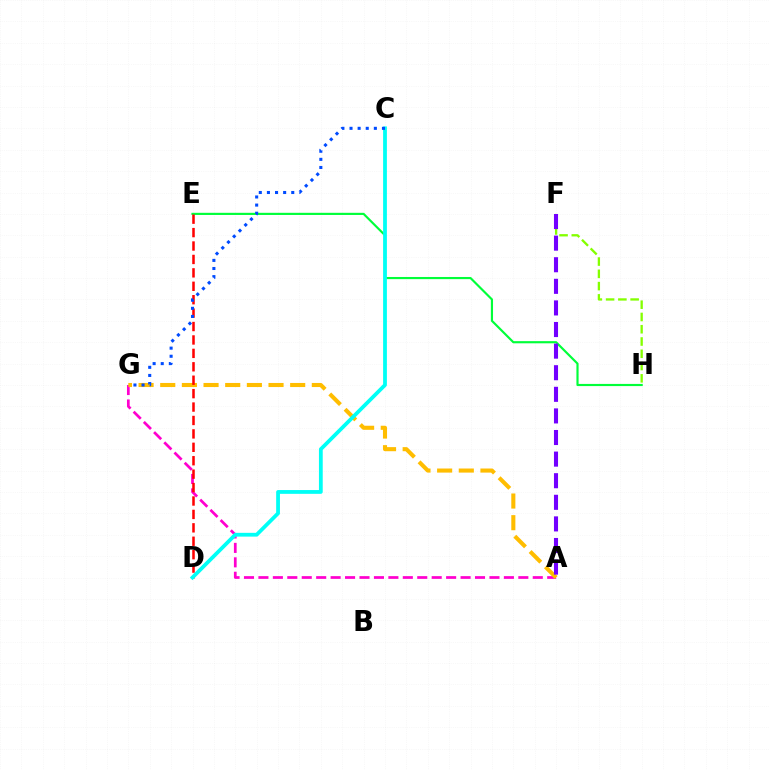{('A', 'G'): [{'color': '#ff00cf', 'line_style': 'dashed', 'thickness': 1.96}, {'color': '#ffbd00', 'line_style': 'dashed', 'thickness': 2.94}], ('E', 'H'): [{'color': '#00ff39', 'line_style': 'solid', 'thickness': 1.56}], ('D', 'E'): [{'color': '#ff0000', 'line_style': 'dashed', 'thickness': 1.82}], ('C', 'D'): [{'color': '#00fff6', 'line_style': 'solid', 'thickness': 2.72}], ('F', 'H'): [{'color': '#84ff00', 'line_style': 'dashed', 'thickness': 1.67}], ('C', 'G'): [{'color': '#004bff', 'line_style': 'dotted', 'thickness': 2.2}], ('A', 'F'): [{'color': '#7200ff', 'line_style': 'dashed', 'thickness': 2.93}]}